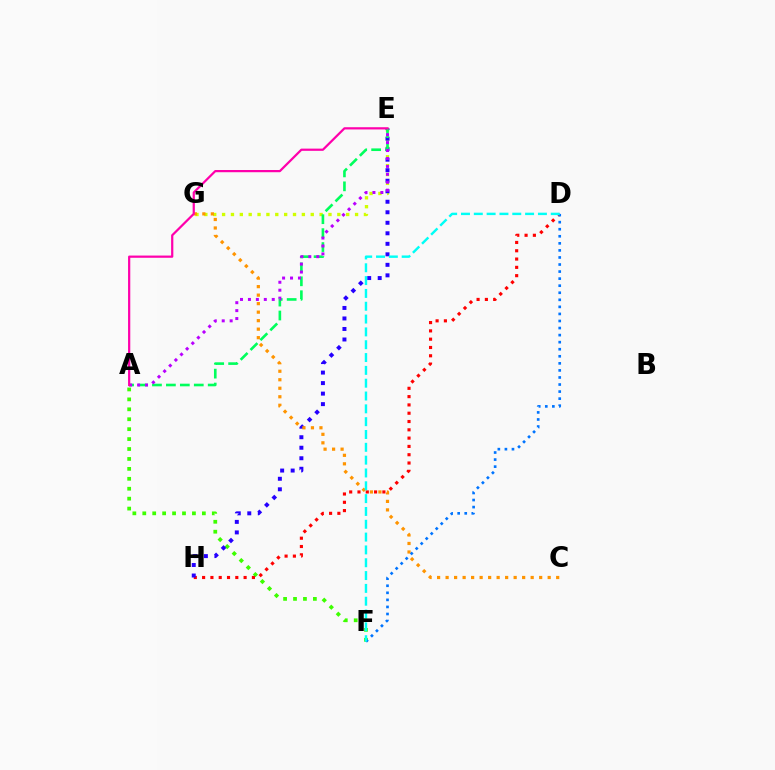{('A', 'F'): [{'color': '#3dff00', 'line_style': 'dotted', 'thickness': 2.7}], ('D', 'H'): [{'color': '#ff0000', 'line_style': 'dotted', 'thickness': 2.25}], ('E', 'G'): [{'color': '#d1ff00', 'line_style': 'dotted', 'thickness': 2.41}], ('E', 'H'): [{'color': '#2500ff', 'line_style': 'dotted', 'thickness': 2.86}], ('A', 'E'): [{'color': '#00ff5c', 'line_style': 'dashed', 'thickness': 1.89}, {'color': '#b900ff', 'line_style': 'dotted', 'thickness': 2.16}, {'color': '#ff00ac', 'line_style': 'solid', 'thickness': 1.6}], ('C', 'G'): [{'color': '#ff9400', 'line_style': 'dotted', 'thickness': 2.31}], ('D', 'F'): [{'color': '#0074ff', 'line_style': 'dotted', 'thickness': 1.92}, {'color': '#00fff6', 'line_style': 'dashed', 'thickness': 1.74}]}